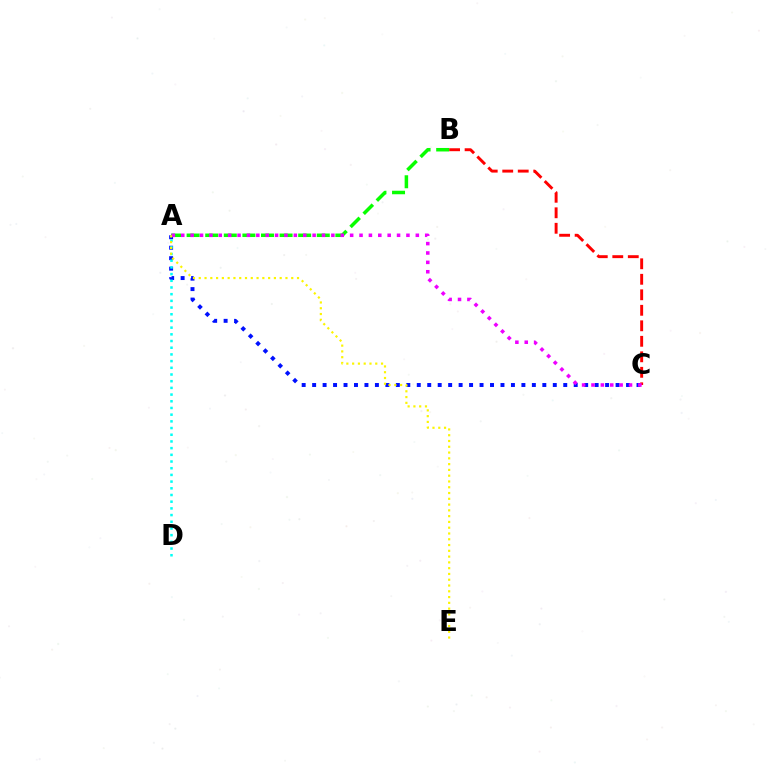{('A', 'C'): [{'color': '#0010ff', 'line_style': 'dotted', 'thickness': 2.84}, {'color': '#ee00ff', 'line_style': 'dotted', 'thickness': 2.55}], ('A', 'D'): [{'color': '#00fff6', 'line_style': 'dotted', 'thickness': 1.82}], ('B', 'C'): [{'color': '#ff0000', 'line_style': 'dashed', 'thickness': 2.11}], ('A', 'B'): [{'color': '#08ff00', 'line_style': 'dashed', 'thickness': 2.53}], ('A', 'E'): [{'color': '#fcf500', 'line_style': 'dotted', 'thickness': 1.57}]}